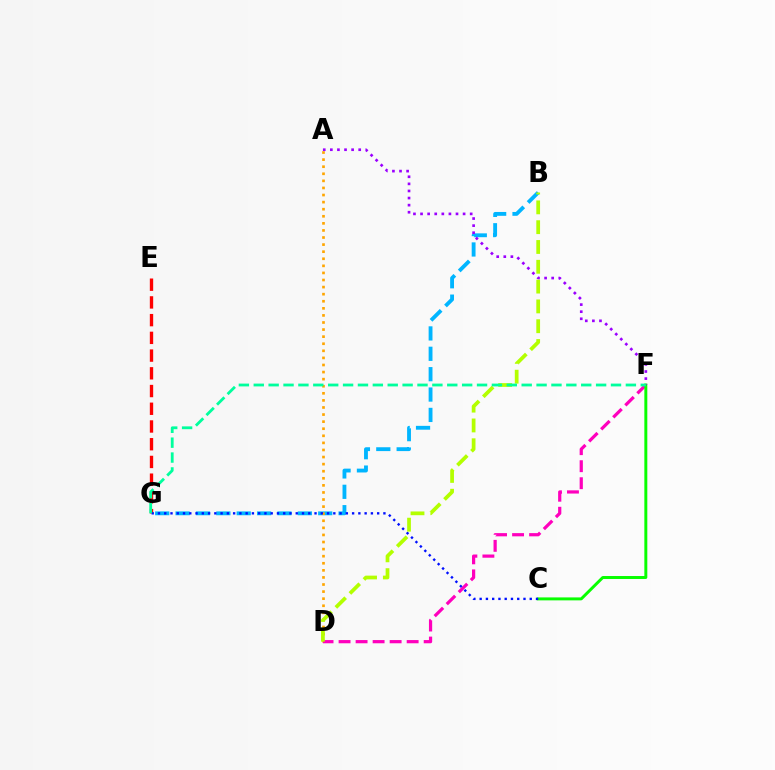{('B', 'G'): [{'color': '#00b5ff', 'line_style': 'dashed', 'thickness': 2.77}], ('A', 'D'): [{'color': '#ffa500', 'line_style': 'dotted', 'thickness': 1.92}], ('E', 'G'): [{'color': '#ff0000', 'line_style': 'dashed', 'thickness': 2.41}], ('D', 'F'): [{'color': '#ff00bd', 'line_style': 'dashed', 'thickness': 2.31}], ('C', 'F'): [{'color': '#08ff00', 'line_style': 'solid', 'thickness': 2.13}], ('C', 'G'): [{'color': '#0010ff', 'line_style': 'dotted', 'thickness': 1.7}], ('A', 'F'): [{'color': '#9b00ff', 'line_style': 'dotted', 'thickness': 1.93}], ('B', 'D'): [{'color': '#b3ff00', 'line_style': 'dashed', 'thickness': 2.69}], ('F', 'G'): [{'color': '#00ff9d', 'line_style': 'dashed', 'thickness': 2.02}]}